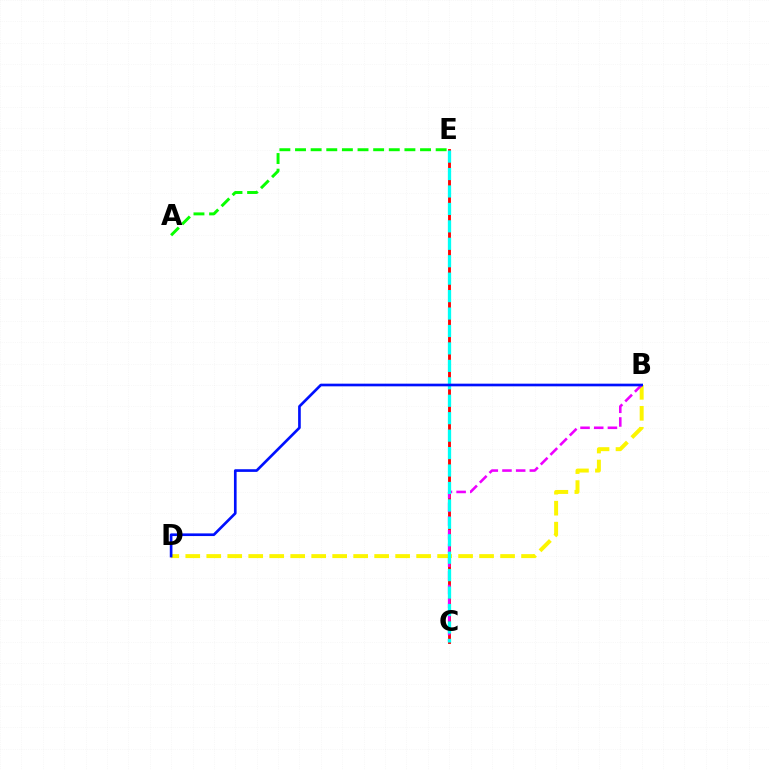{('B', 'D'): [{'color': '#fcf500', 'line_style': 'dashed', 'thickness': 2.85}, {'color': '#0010ff', 'line_style': 'solid', 'thickness': 1.92}], ('C', 'E'): [{'color': '#ff0000', 'line_style': 'solid', 'thickness': 2.06}, {'color': '#00fff6', 'line_style': 'dashed', 'thickness': 2.37}], ('B', 'C'): [{'color': '#ee00ff', 'line_style': 'dashed', 'thickness': 1.86}], ('A', 'E'): [{'color': '#08ff00', 'line_style': 'dashed', 'thickness': 2.12}]}